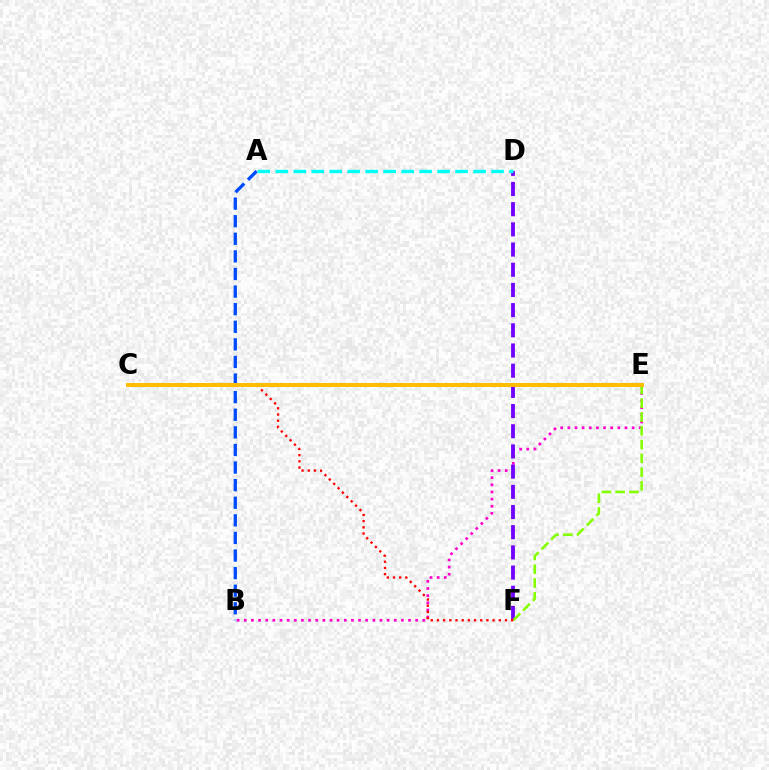{('A', 'B'): [{'color': '#004bff', 'line_style': 'dashed', 'thickness': 2.39}], ('C', 'E'): [{'color': '#00ff39', 'line_style': 'solid', 'thickness': 1.8}, {'color': '#ffbd00', 'line_style': 'solid', 'thickness': 2.86}], ('B', 'E'): [{'color': '#ff00cf', 'line_style': 'dotted', 'thickness': 1.94}], ('D', 'F'): [{'color': '#7200ff', 'line_style': 'dashed', 'thickness': 2.74}], ('E', 'F'): [{'color': '#84ff00', 'line_style': 'dashed', 'thickness': 1.87}], ('A', 'D'): [{'color': '#00fff6', 'line_style': 'dashed', 'thickness': 2.44}], ('C', 'F'): [{'color': '#ff0000', 'line_style': 'dotted', 'thickness': 1.68}]}